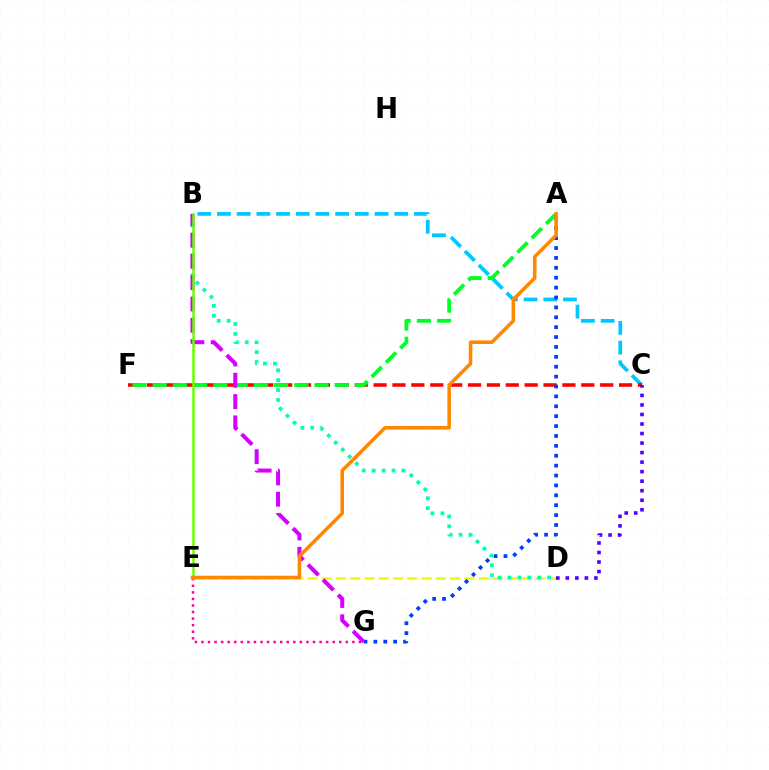{('D', 'E'): [{'color': '#eeff00', 'line_style': 'dashed', 'thickness': 1.94}], ('B', 'C'): [{'color': '#00c7ff', 'line_style': 'dashed', 'thickness': 2.68}], ('E', 'G'): [{'color': '#ff00a0', 'line_style': 'dotted', 'thickness': 1.78}], ('C', 'F'): [{'color': '#ff0000', 'line_style': 'dashed', 'thickness': 2.57}], ('A', 'G'): [{'color': '#003fff', 'line_style': 'dotted', 'thickness': 2.69}], ('A', 'F'): [{'color': '#00ff27', 'line_style': 'dashed', 'thickness': 2.75}], ('B', 'D'): [{'color': '#00ffaf', 'line_style': 'dotted', 'thickness': 2.69}], ('B', 'G'): [{'color': '#d600ff', 'line_style': 'dashed', 'thickness': 2.89}], ('C', 'D'): [{'color': '#4f00ff', 'line_style': 'dotted', 'thickness': 2.59}], ('B', 'E'): [{'color': '#66ff00', 'line_style': 'solid', 'thickness': 1.8}], ('A', 'E'): [{'color': '#ff8800', 'line_style': 'solid', 'thickness': 2.56}]}